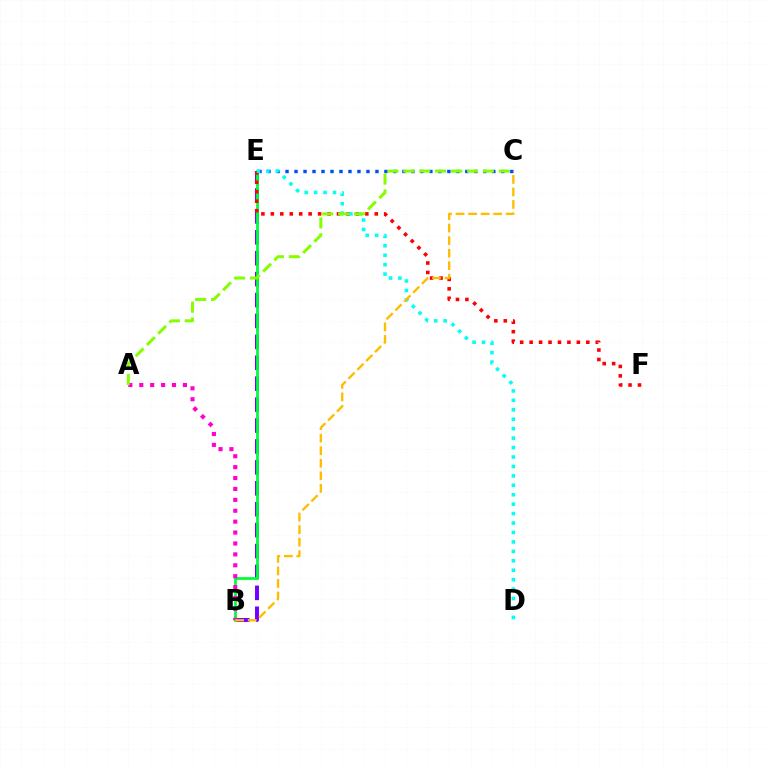{('B', 'E'): [{'color': '#7200ff', 'line_style': 'dashed', 'thickness': 2.84}, {'color': '#00ff39', 'line_style': 'solid', 'thickness': 2.02}], ('C', 'E'): [{'color': '#004bff', 'line_style': 'dotted', 'thickness': 2.44}], ('E', 'F'): [{'color': '#ff0000', 'line_style': 'dotted', 'thickness': 2.57}], ('D', 'E'): [{'color': '#00fff6', 'line_style': 'dotted', 'thickness': 2.56}], ('A', 'B'): [{'color': '#ff00cf', 'line_style': 'dotted', 'thickness': 2.96}], ('B', 'C'): [{'color': '#ffbd00', 'line_style': 'dashed', 'thickness': 1.7}], ('A', 'C'): [{'color': '#84ff00', 'line_style': 'dashed', 'thickness': 2.16}]}